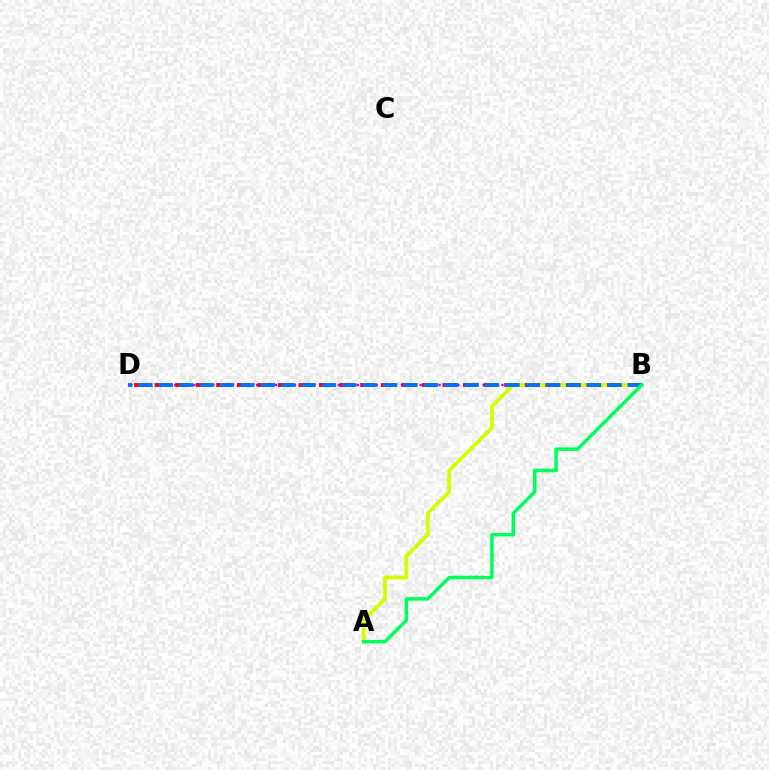{('B', 'D'): [{'color': '#b900ff', 'line_style': 'dotted', 'thickness': 1.71}, {'color': '#ff0000', 'line_style': 'dashed', 'thickness': 2.79}, {'color': '#0074ff', 'line_style': 'dashed', 'thickness': 2.77}], ('A', 'B'): [{'color': '#d1ff00', 'line_style': 'solid', 'thickness': 2.7}, {'color': '#00ff5c', 'line_style': 'solid', 'thickness': 2.51}]}